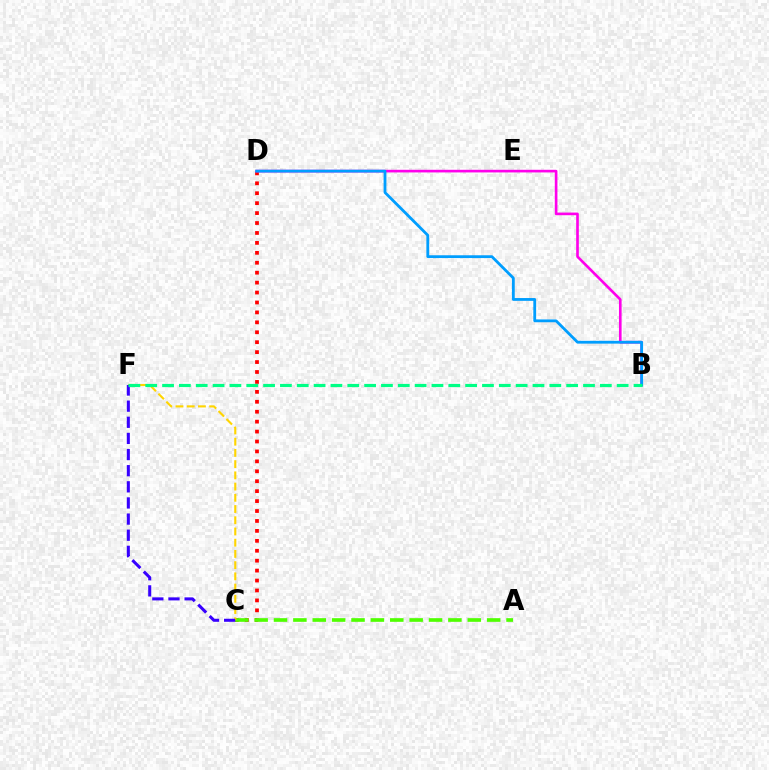{('C', 'D'): [{'color': '#ff0000', 'line_style': 'dotted', 'thickness': 2.7}], ('B', 'D'): [{'color': '#ff00ed', 'line_style': 'solid', 'thickness': 1.9}, {'color': '#009eff', 'line_style': 'solid', 'thickness': 2.02}], ('A', 'C'): [{'color': '#4fff00', 'line_style': 'dashed', 'thickness': 2.63}], ('C', 'F'): [{'color': '#ffd500', 'line_style': 'dashed', 'thickness': 1.52}, {'color': '#3700ff', 'line_style': 'dashed', 'thickness': 2.19}], ('B', 'F'): [{'color': '#00ff86', 'line_style': 'dashed', 'thickness': 2.29}]}